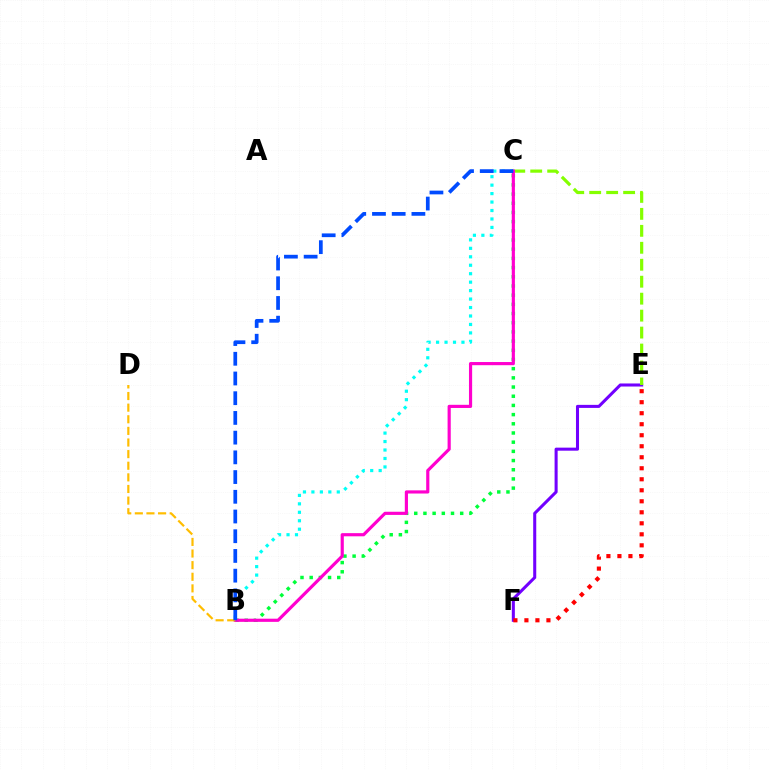{('B', 'C'): [{'color': '#00ff39', 'line_style': 'dotted', 'thickness': 2.5}, {'color': '#00fff6', 'line_style': 'dotted', 'thickness': 2.3}, {'color': '#ff00cf', 'line_style': 'solid', 'thickness': 2.28}, {'color': '#004bff', 'line_style': 'dashed', 'thickness': 2.68}], ('E', 'F'): [{'color': '#7200ff', 'line_style': 'solid', 'thickness': 2.2}, {'color': '#ff0000', 'line_style': 'dotted', 'thickness': 2.99}], ('C', 'E'): [{'color': '#84ff00', 'line_style': 'dashed', 'thickness': 2.3}], ('B', 'D'): [{'color': '#ffbd00', 'line_style': 'dashed', 'thickness': 1.58}]}